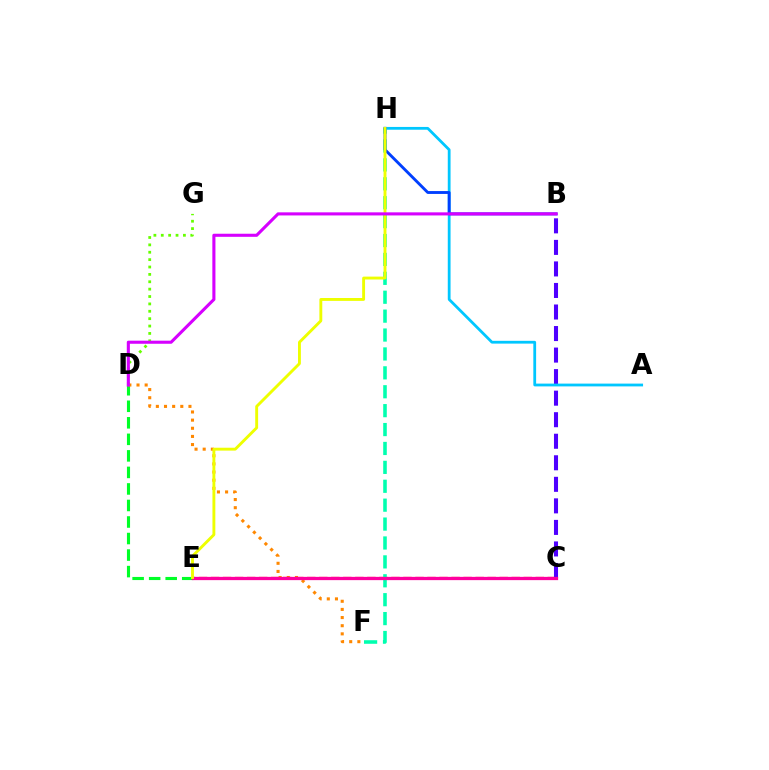{('D', 'G'): [{'color': '#66ff00', 'line_style': 'dotted', 'thickness': 2.01}], ('D', 'E'): [{'color': '#00ff27', 'line_style': 'dashed', 'thickness': 2.25}], ('D', 'F'): [{'color': '#ff8800', 'line_style': 'dotted', 'thickness': 2.21}], ('C', 'E'): [{'color': '#ff0000', 'line_style': 'dashed', 'thickness': 1.63}, {'color': '#ff00a0', 'line_style': 'solid', 'thickness': 2.35}], ('B', 'C'): [{'color': '#4f00ff', 'line_style': 'dashed', 'thickness': 2.93}], ('F', 'H'): [{'color': '#00ffaf', 'line_style': 'dashed', 'thickness': 2.57}], ('A', 'H'): [{'color': '#00c7ff', 'line_style': 'solid', 'thickness': 2.01}], ('B', 'H'): [{'color': '#003fff', 'line_style': 'solid', 'thickness': 2.06}], ('E', 'H'): [{'color': '#eeff00', 'line_style': 'solid', 'thickness': 2.08}], ('B', 'D'): [{'color': '#d600ff', 'line_style': 'solid', 'thickness': 2.22}]}